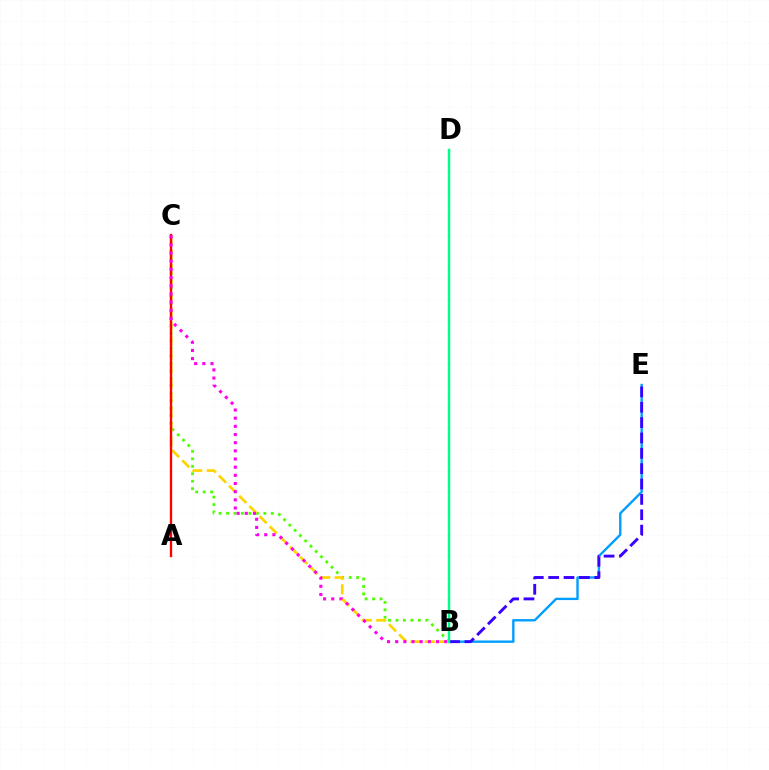{('B', 'C'): [{'color': '#4fff00', 'line_style': 'dotted', 'thickness': 2.03}, {'color': '#ffd500', 'line_style': 'dashed', 'thickness': 1.95}, {'color': '#ff00ed', 'line_style': 'dotted', 'thickness': 2.22}], ('B', 'E'): [{'color': '#009eff', 'line_style': 'solid', 'thickness': 1.71}, {'color': '#3700ff', 'line_style': 'dashed', 'thickness': 2.09}], ('A', 'C'): [{'color': '#ff0000', 'line_style': 'solid', 'thickness': 1.68}], ('B', 'D'): [{'color': '#00ff86', 'line_style': 'solid', 'thickness': 1.77}]}